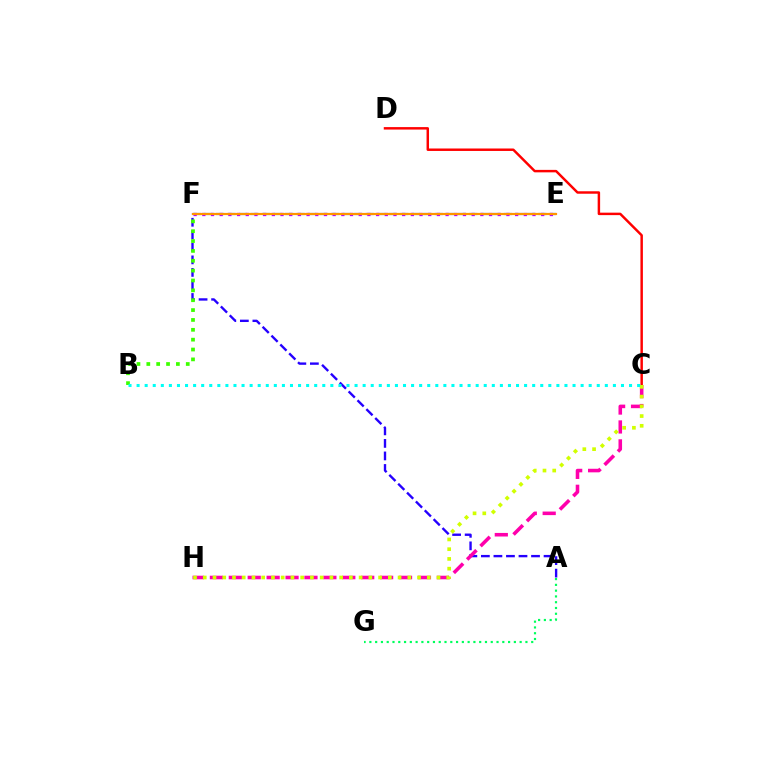{('E', 'F'): [{'color': '#0074ff', 'line_style': 'dashed', 'thickness': 1.56}, {'color': '#b900ff', 'line_style': 'dotted', 'thickness': 2.36}, {'color': '#ff9400', 'line_style': 'solid', 'thickness': 1.58}], ('A', 'F'): [{'color': '#2500ff', 'line_style': 'dashed', 'thickness': 1.7}], ('C', 'H'): [{'color': '#ff00ac', 'line_style': 'dashed', 'thickness': 2.57}, {'color': '#d1ff00', 'line_style': 'dotted', 'thickness': 2.65}], ('C', 'D'): [{'color': '#ff0000', 'line_style': 'solid', 'thickness': 1.77}], ('A', 'G'): [{'color': '#00ff5c', 'line_style': 'dotted', 'thickness': 1.57}], ('B', 'F'): [{'color': '#3dff00', 'line_style': 'dotted', 'thickness': 2.68}], ('B', 'C'): [{'color': '#00fff6', 'line_style': 'dotted', 'thickness': 2.19}]}